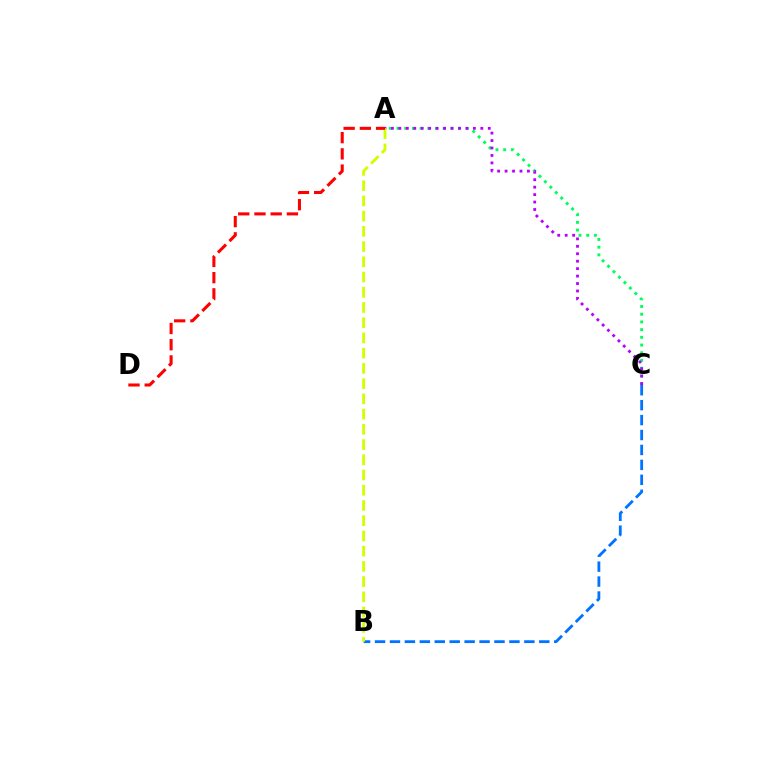{('A', 'C'): [{'color': '#00ff5c', 'line_style': 'dotted', 'thickness': 2.09}, {'color': '#b900ff', 'line_style': 'dotted', 'thickness': 2.02}], ('B', 'C'): [{'color': '#0074ff', 'line_style': 'dashed', 'thickness': 2.03}], ('A', 'B'): [{'color': '#d1ff00', 'line_style': 'dashed', 'thickness': 2.07}], ('A', 'D'): [{'color': '#ff0000', 'line_style': 'dashed', 'thickness': 2.2}]}